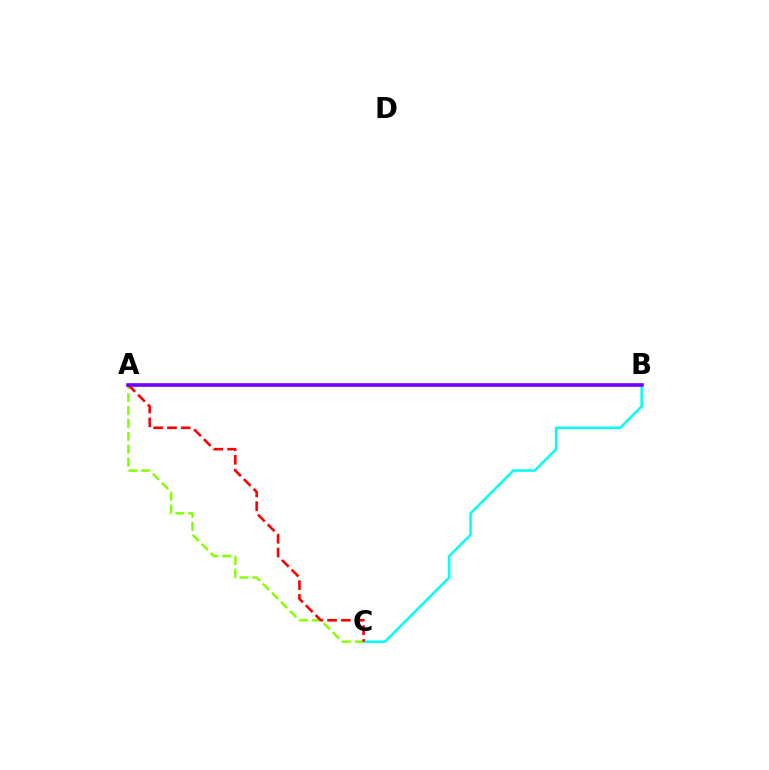{('B', 'C'): [{'color': '#00fff6', 'line_style': 'solid', 'thickness': 1.82}], ('A', 'C'): [{'color': '#84ff00', 'line_style': 'dashed', 'thickness': 1.75}, {'color': '#ff0000', 'line_style': 'dashed', 'thickness': 1.88}], ('A', 'B'): [{'color': '#7200ff', 'line_style': 'solid', 'thickness': 2.61}]}